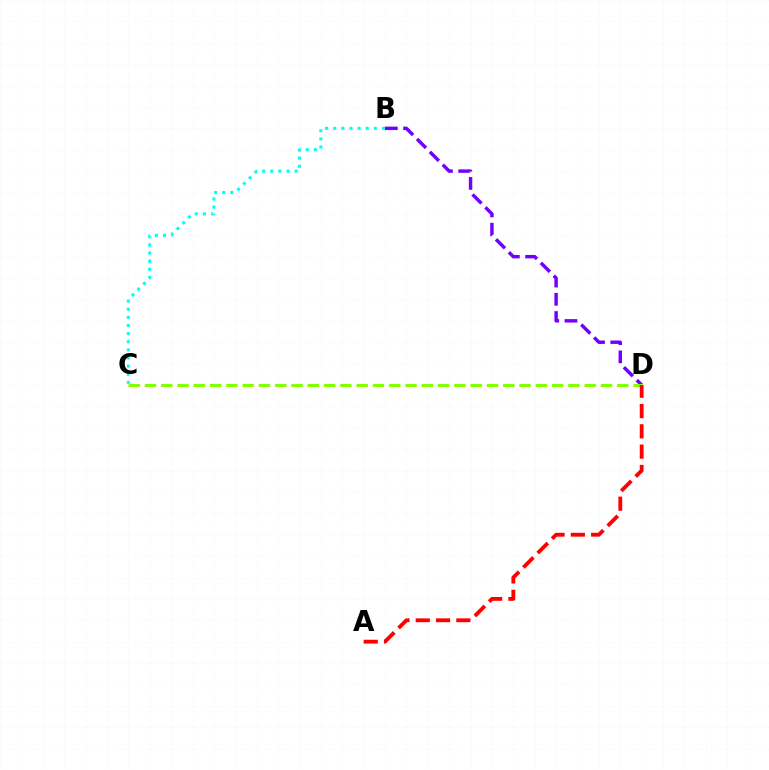{('B', 'D'): [{'color': '#7200ff', 'line_style': 'dashed', 'thickness': 2.47}], ('C', 'D'): [{'color': '#84ff00', 'line_style': 'dashed', 'thickness': 2.21}], ('B', 'C'): [{'color': '#00fff6', 'line_style': 'dotted', 'thickness': 2.21}], ('A', 'D'): [{'color': '#ff0000', 'line_style': 'dashed', 'thickness': 2.76}]}